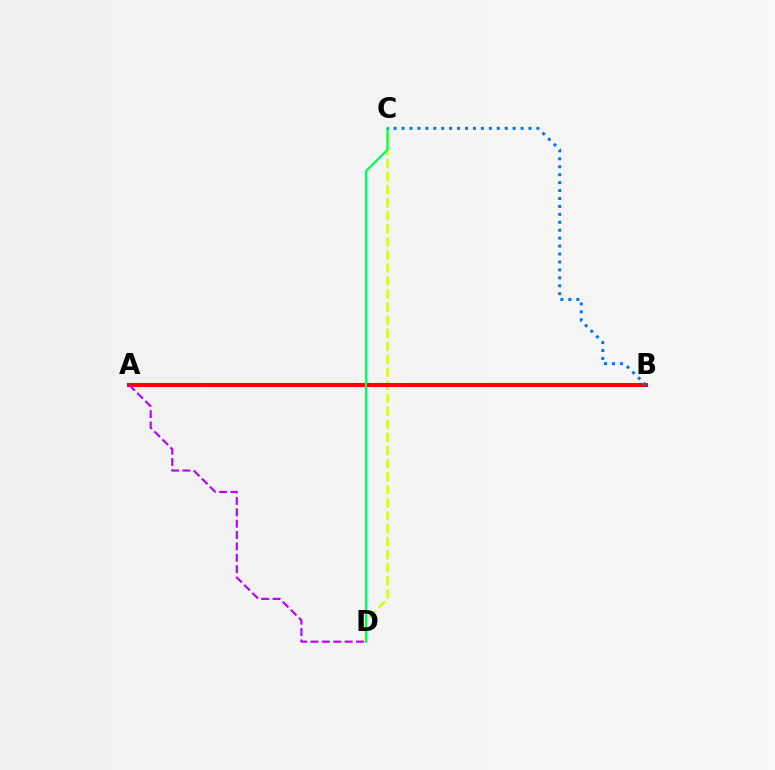{('C', 'D'): [{'color': '#d1ff00', 'line_style': 'dashed', 'thickness': 1.77}, {'color': '#00ff5c', 'line_style': 'solid', 'thickness': 1.63}], ('A', 'B'): [{'color': '#ff0000', 'line_style': 'solid', 'thickness': 2.93}], ('B', 'C'): [{'color': '#0074ff', 'line_style': 'dotted', 'thickness': 2.16}], ('A', 'D'): [{'color': '#b900ff', 'line_style': 'dashed', 'thickness': 1.54}]}